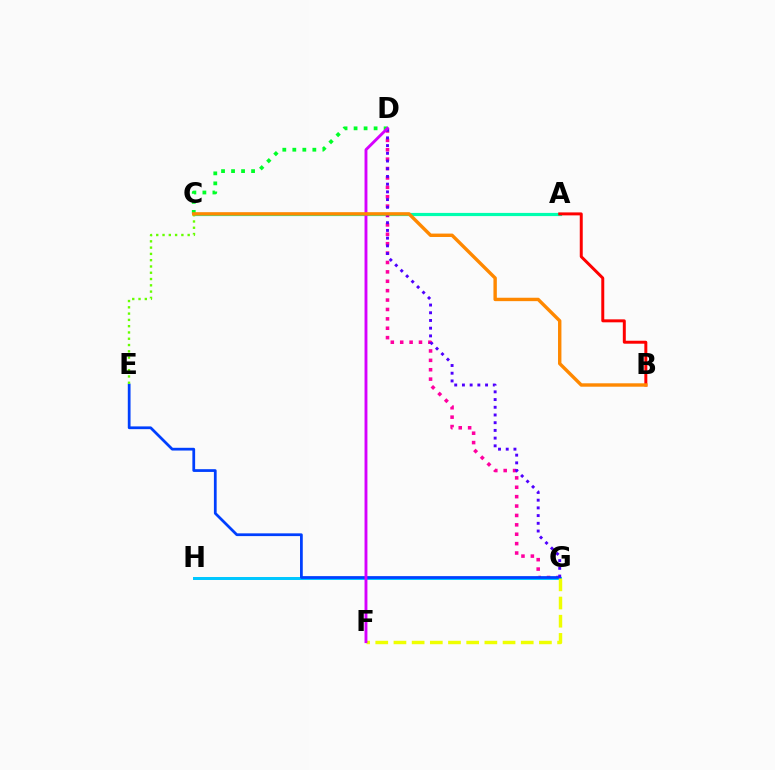{('A', 'C'): [{'color': '#00ffaf', 'line_style': 'solid', 'thickness': 2.29}], ('D', 'G'): [{'color': '#ff00a0', 'line_style': 'dotted', 'thickness': 2.55}, {'color': '#4f00ff', 'line_style': 'dotted', 'thickness': 2.1}], ('G', 'H'): [{'color': '#00c7ff', 'line_style': 'solid', 'thickness': 2.16}], ('C', 'D'): [{'color': '#00ff27', 'line_style': 'dotted', 'thickness': 2.72}], ('E', 'G'): [{'color': '#003fff', 'line_style': 'solid', 'thickness': 1.98}], ('F', 'G'): [{'color': '#eeff00', 'line_style': 'dashed', 'thickness': 2.47}], ('A', 'B'): [{'color': '#ff0000', 'line_style': 'solid', 'thickness': 2.14}], ('C', 'E'): [{'color': '#66ff00', 'line_style': 'dotted', 'thickness': 1.71}], ('D', 'F'): [{'color': '#d600ff', 'line_style': 'solid', 'thickness': 2.08}], ('B', 'C'): [{'color': '#ff8800', 'line_style': 'solid', 'thickness': 2.45}]}